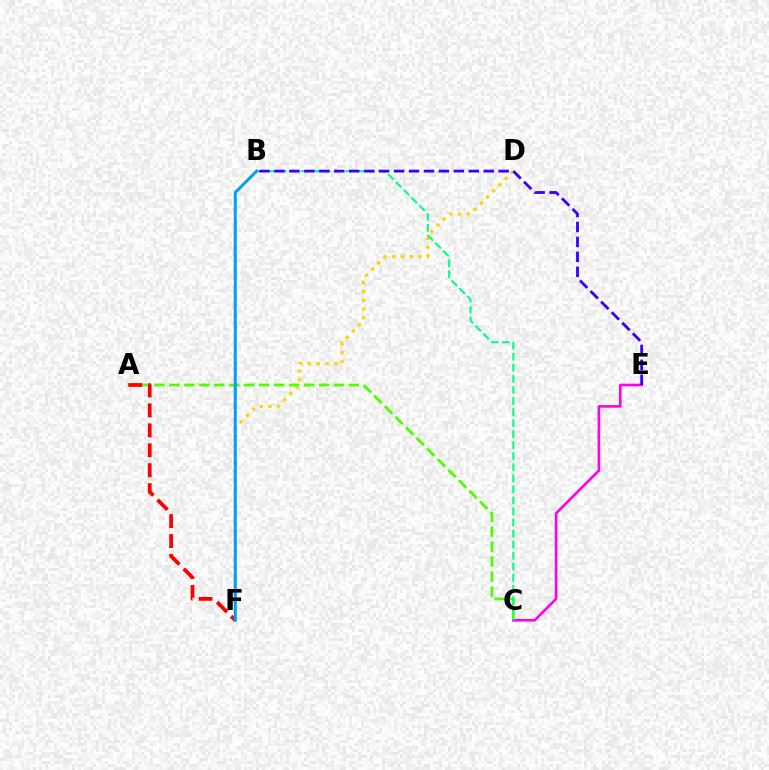{('D', 'F'): [{'color': '#ffd500', 'line_style': 'dotted', 'thickness': 2.37}], ('A', 'C'): [{'color': '#4fff00', 'line_style': 'dashed', 'thickness': 2.03}], ('C', 'E'): [{'color': '#ff00ed', 'line_style': 'solid', 'thickness': 1.89}], ('A', 'F'): [{'color': '#ff0000', 'line_style': 'dashed', 'thickness': 2.71}], ('B', 'C'): [{'color': '#00ff86', 'line_style': 'dashed', 'thickness': 1.5}], ('B', 'E'): [{'color': '#3700ff', 'line_style': 'dashed', 'thickness': 2.03}], ('B', 'F'): [{'color': '#009eff', 'line_style': 'solid', 'thickness': 2.17}]}